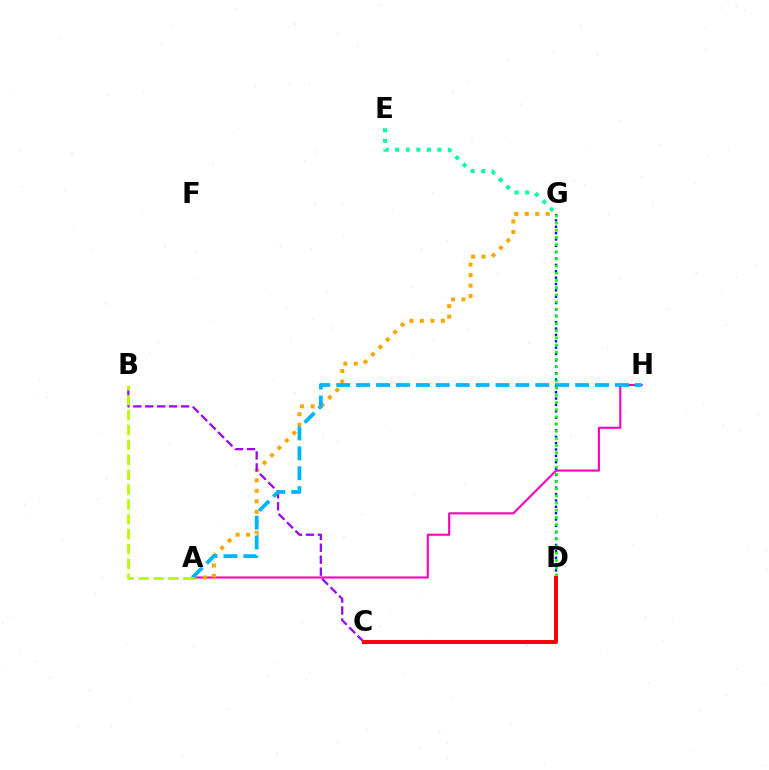{('A', 'H'): [{'color': '#ff00bd', 'line_style': 'solid', 'thickness': 1.53}, {'color': '#00b5ff', 'line_style': 'dashed', 'thickness': 2.7}], ('D', 'G'): [{'color': '#0010ff', 'line_style': 'dotted', 'thickness': 1.73}, {'color': '#08ff00', 'line_style': 'dotted', 'thickness': 1.95}], ('A', 'G'): [{'color': '#ffa500', 'line_style': 'dotted', 'thickness': 2.85}], ('E', 'G'): [{'color': '#00ff9d', 'line_style': 'dotted', 'thickness': 2.86}], ('B', 'C'): [{'color': '#9b00ff', 'line_style': 'dashed', 'thickness': 1.62}], ('A', 'B'): [{'color': '#b3ff00', 'line_style': 'dashed', 'thickness': 2.02}], ('C', 'D'): [{'color': '#ff0000', 'line_style': 'solid', 'thickness': 2.85}]}